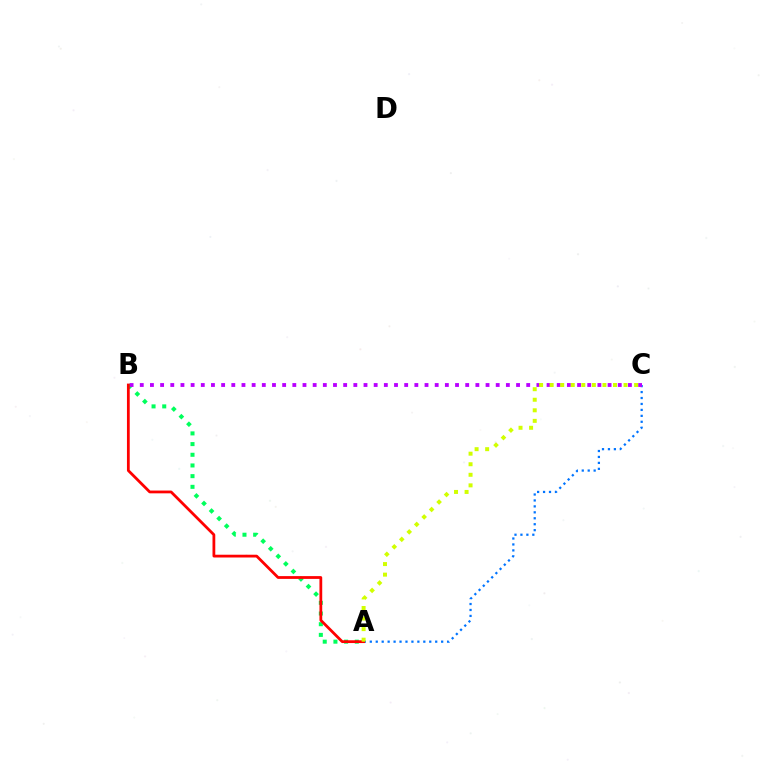{('A', 'B'): [{'color': '#00ff5c', 'line_style': 'dotted', 'thickness': 2.9}, {'color': '#ff0000', 'line_style': 'solid', 'thickness': 2.0}], ('A', 'C'): [{'color': '#0074ff', 'line_style': 'dotted', 'thickness': 1.62}, {'color': '#d1ff00', 'line_style': 'dotted', 'thickness': 2.87}], ('B', 'C'): [{'color': '#b900ff', 'line_style': 'dotted', 'thickness': 2.76}]}